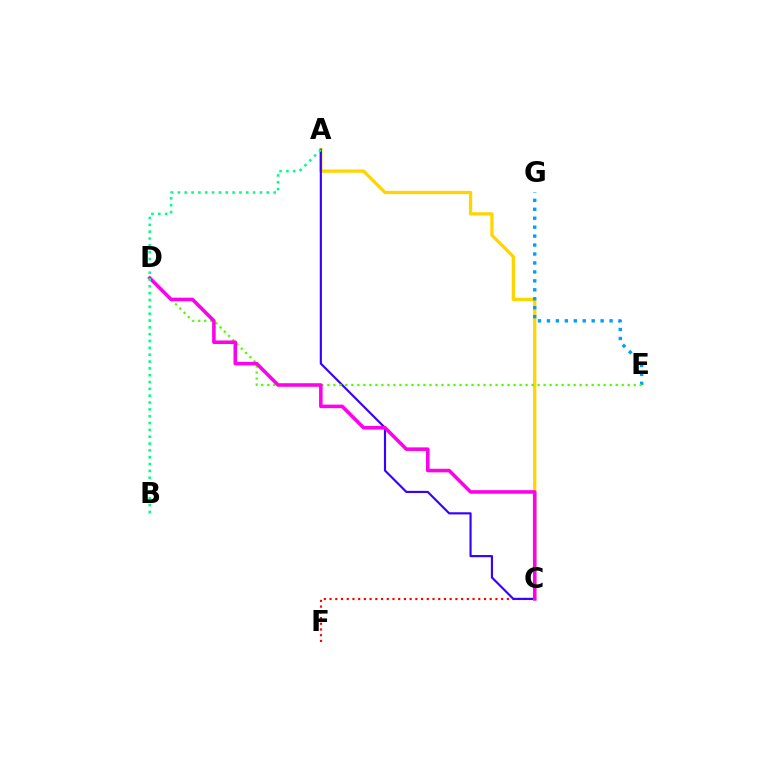{('C', 'F'): [{'color': '#ff0000', 'line_style': 'dotted', 'thickness': 1.55}], ('A', 'C'): [{'color': '#ffd500', 'line_style': 'solid', 'thickness': 2.37}, {'color': '#3700ff', 'line_style': 'solid', 'thickness': 1.54}], ('E', 'G'): [{'color': '#009eff', 'line_style': 'dotted', 'thickness': 2.43}], ('D', 'E'): [{'color': '#4fff00', 'line_style': 'dotted', 'thickness': 1.63}], ('C', 'D'): [{'color': '#ff00ed', 'line_style': 'solid', 'thickness': 2.57}], ('A', 'B'): [{'color': '#00ff86', 'line_style': 'dotted', 'thickness': 1.86}]}